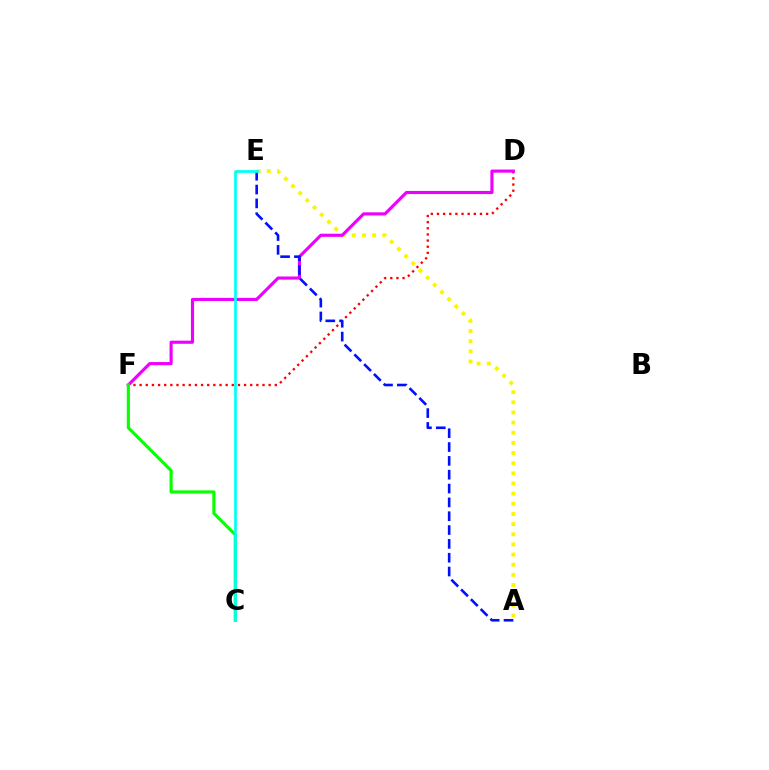{('A', 'E'): [{'color': '#fcf500', 'line_style': 'dotted', 'thickness': 2.76}, {'color': '#0010ff', 'line_style': 'dashed', 'thickness': 1.88}], ('D', 'F'): [{'color': '#ff0000', 'line_style': 'dotted', 'thickness': 1.67}, {'color': '#ee00ff', 'line_style': 'solid', 'thickness': 2.26}], ('C', 'F'): [{'color': '#08ff00', 'line_style': 'solid', 'thickness': 2.25}], ('C', 'E'): [{'color': '#00fff6', 'line_style': 'solid', 'thickness': 1.96}]}